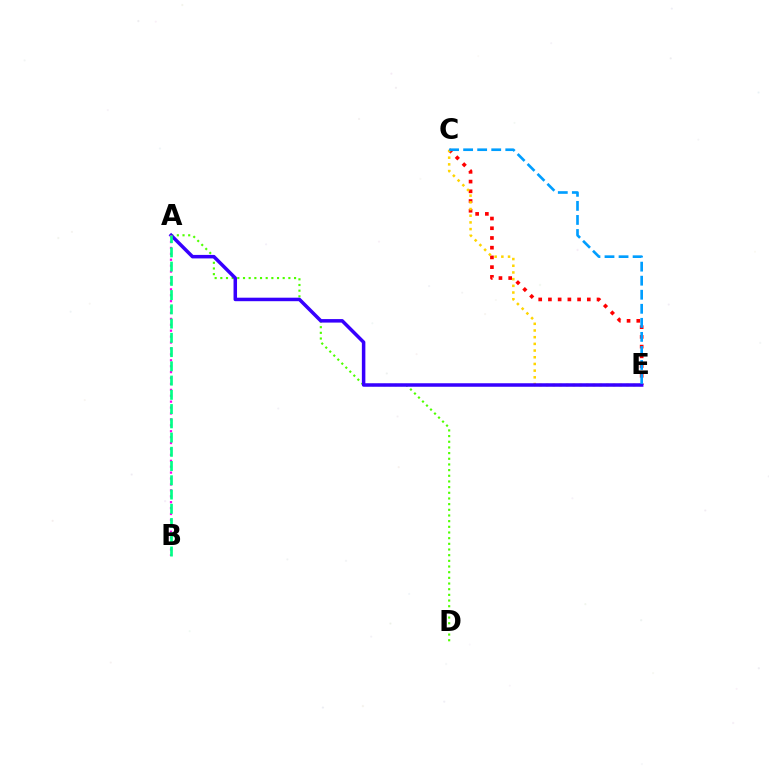{('C', 'E'): [{'color': '#ff0000', 'line_style': 'dotted', 'thickness': 2.64}, {'color': '#ffd500', 'line_style': 'dotted', 'thickness': 1.82}, {'color': '#009eff', 'line_style': 'dashed', 'thickness': 1.91}], ('A', 'D'): [{'color': '#4fff00', 'line_style': 'dotted', 'thickness': 1.54}], ('A', 'E'): [{'color': '#3700ff', 'line_style': 'solid', 'thickness': 2.52}], ('A', 'B'): [{'color': '#ff00ed', 'line_style': 'dotted', 'thickness': 1.61}, {'color': '#00ff86', 'line_style': 'dashed', 'thickness': 1.94}]}